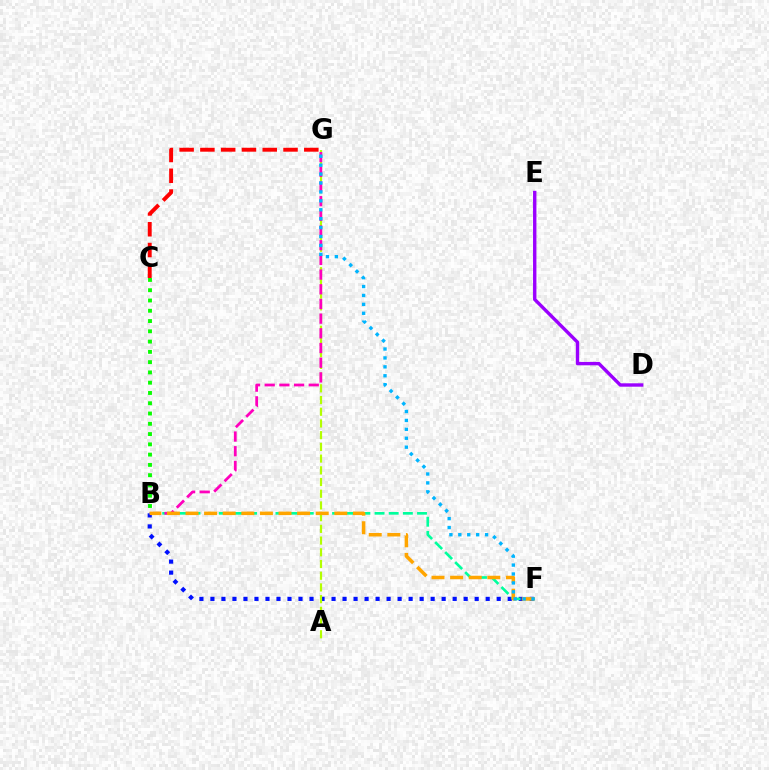{('B', 'F'): [{'color': '#0010ff', 'line_style': 'dotted', 'thickness': 2.99}, {'color': '#00ff9d', 'line_style': 'dashed', 'thickness': 1.92}, {'color': '#ffa500', 'line_style': 'dashed', 'thickness': 2.53}], ('A', 'G'): [{'color': '#b3ff00', 'line_style': 'dashed', 'thickness': 1.59}], ('B', 'G'): [{'color': '#ff00bd', 'line_style': 'dashed', 'thickness': 2.0}], ('C', 'G'): [{'color': '#ff0000', 'line_style': 'dashed', 'thickness': 2.82}], ('D', 'E'): [{'color': '#9b00ff', 'line_style': 'solid', 'thickness': 2.44}], ('B', 'C'): [{'color': '#08ff00', 'line_style': 'dotted', 'thickness': 2.79}], ('F', 'G'): [{'color': '#00b5ff', 'line_style': 'dotted', 'thickness': 2.42}]}